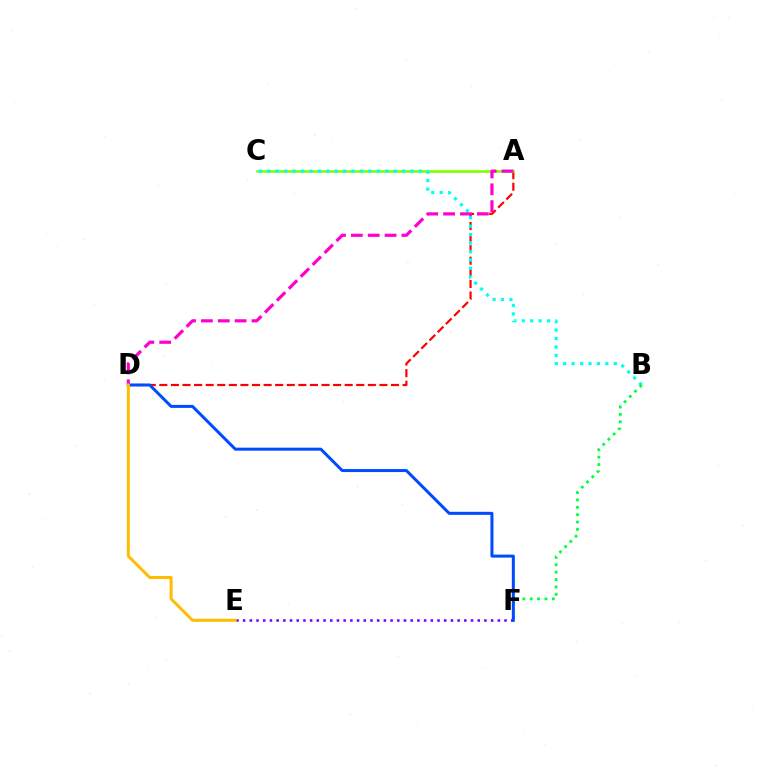{('A', 'D'): [{'color': '#ff0000', 'line_style': 'dashed', 'thickness': 1.57}, {'color': '#ff00cf', 'line_style': 'dashed', 'thickness': 2.29}], ('E', 'F'): [{'color': '#7200ff', 'line_style': 'dotted', 'thickness': 1.82}], ('A', 'C'): [{'color': '#84ff00', 'line_style': 'solid', 'thickness': 1.89}], ('B', 'C'): [{'color': '#00fff6', 'line_style': 'dotted', 'thickness': 2.29}], ('B', 'F'): [{'color': '#00ff39', 'line_style': 'dotted', 'thickness': 2.0}], ('D', 'F'): [{'color': '#004bff', 'line_style': 'solid', 'thickness': 2.16}], ('D', 'E'): [{'color': '#ffbd00', 'line_style': 'solid', 'thickness': 2.18}]}